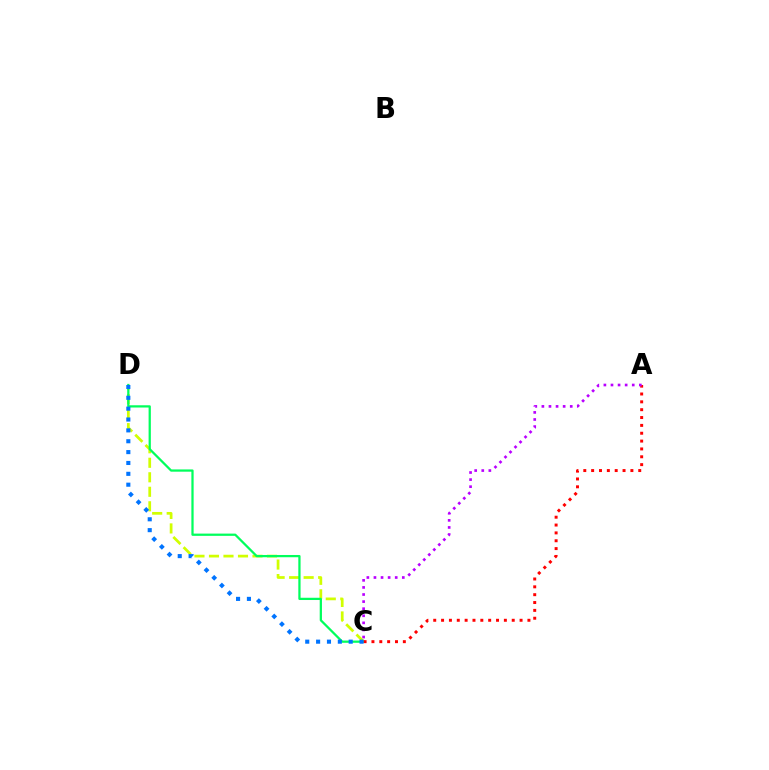{('C', 'D'): [{'color': '#d1ff00', 'line_style': 'dashed', 'thickness': 1.97}, {'color': '#00ff5c', 'line_style': 'solid', 'thickness': 1.62}, {'color': '#0074ff', 'line_style': 'dotted', 'thickness': 2.95}], ('A', 'C'): [{'color': '#ff0000', 'line_style': 'dotted', 'thickness': 2.13}, {'color': '#b900ff', 'line_style': 'dotted', 'thickness': 1.93}]}